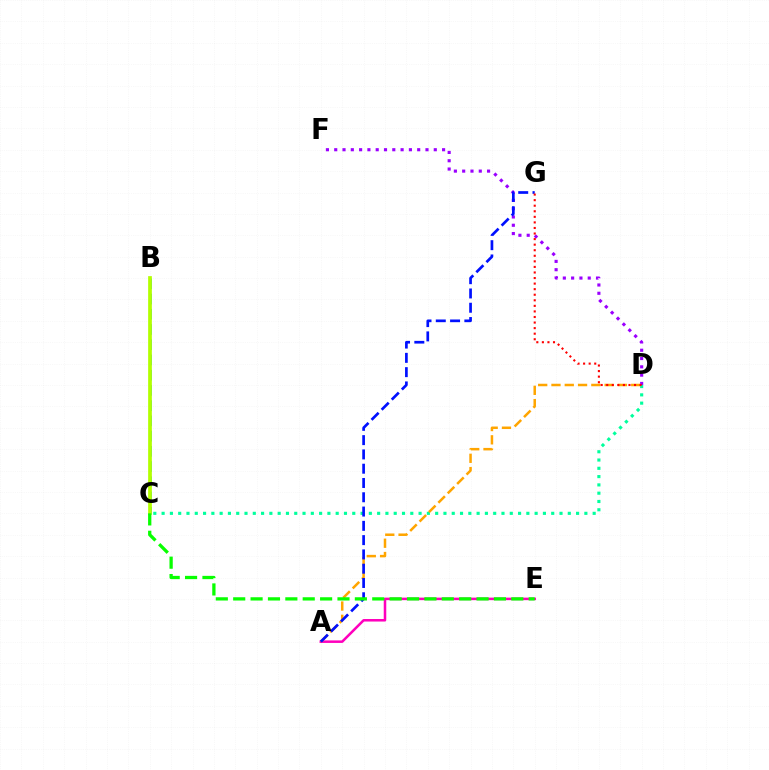{('C', 'D'): [{'color': '#00ff9d', 'line_style': 'dotted', 'thickness': 2.25}], ('A', 'E'): [{'color': '#ff00bd', 'line_style': 'solid', 'thickness': 1.82}], ('B', 'C'): [{'color': '#00b5ff', 'line_style': 'dashed', 'thickness': 2.07}, {'color': '#b3ff00', 'line_style': 'solid', 'thickness': 2.68}], ('D', 'F'): [{'color': '#9b00ff', 'line_style': 'dotted', 'thickness': 2.25}], ('A', 'D'): [{'color': '#ffa500', 'line_style': 'dashed', 'thickness': 1.81}], ('A', 'G'): [{'color': '#0010ff', 'line_style': 'dashed', 'thickness': 1.94}], ('D', 'G'): [{'color': '#ff0000', 'line_style': 'dotted', 'thickness': 1.51}], ('C', 'E'): [{'color': '#08ff00', 'line_style': 'dashed', 'thickness': 2.36}]}